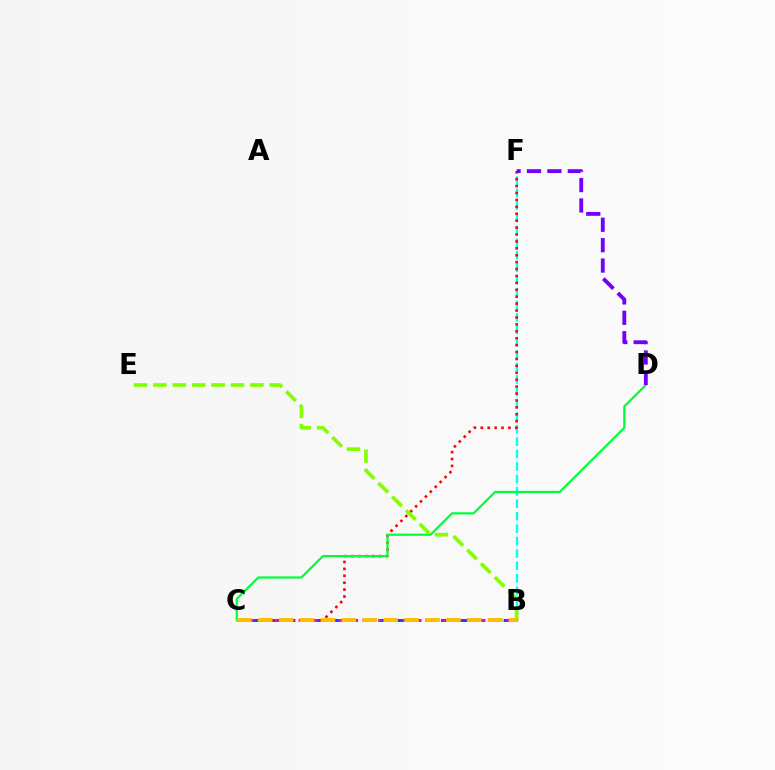{('B', 'F'): [{'color': '#00fff6', 'line_style': 'dashed', 'thickness': 1.69}], ('B', 'C'): [{'color': '#004bff', 'line_style': 'dashed', 'thickness': 2.13}, {'color': '#ff00cf', 'line_style': 'dotted', 'thickness': 2.17}, {'color': '#ffbd00', 'line_style': 'dashed', 'thickness': 2.84}], ('C', 'F'): [{'color': '#ff0000', 'line_style': 'dotted', 'thickness': 1.88}], ('B', 'E'): [{'color': '#84ff00', 'line_style': 'dashed', 'thickness': 2.63}], ('C', 'D'): [{'color': '#00ff39', 'line_style': 'solid', 'thickness': 1.6}], ('D', 'F'): [{'color': '#7200ff', 'line_style': 'dashed', 'thickness': 2.77}]}